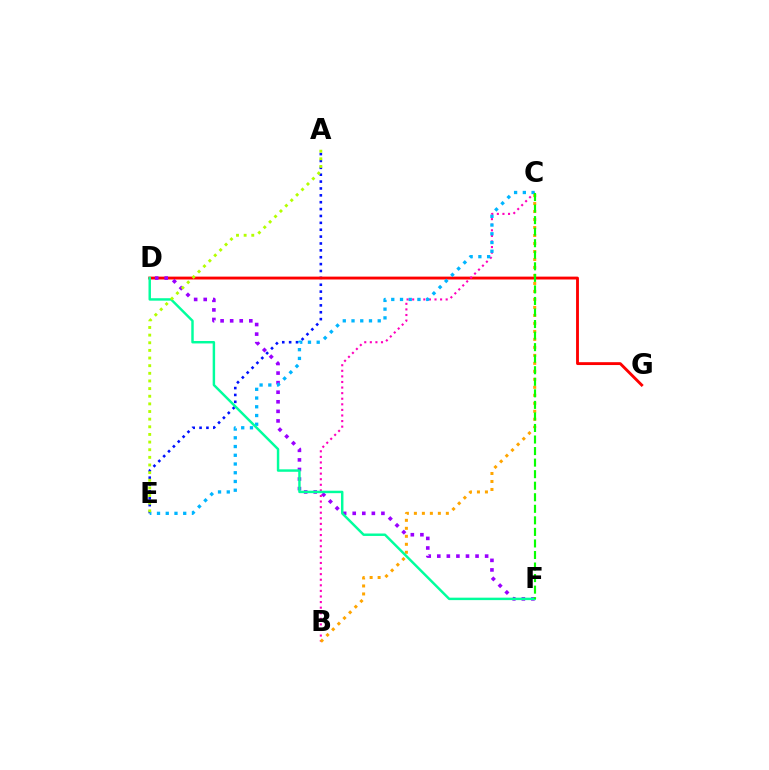{('A', 'E'): [{'color': '#0010ff', 'line_style': 'dotted', 'thickness': 1.87}, {'color': '#b3ff00', 'line_style': 'dotted', 'thickness': 2.08}], ('D', 'G'): [{'color': '#ff0000', 'line_style': 'solid', 'thickness': 2.06}], ('D', 'F'): [{'color': '#9b00ff', 'line_style': 'dotted', 'thickness': 2.6}, {'color': '#00ff9d', 'line_style': 'solid', 'thickness': 1.76}], ('B', 'C'): [{'color': '#ff00bd', 'line_style': 'dotted', 'thickness': 1.52}, {'color': '#ffa500', 'line_style': 'dotted', 'thickness': 2.17}], ('C', 'E'): [{'color': '#00b5ff', 'line_style': 'dotted', 'thickness': 2.37}], ('C', 'F'): [{'color': '#08ff00', 'line_style': 'dashed', 'thickness': 1.57}]}